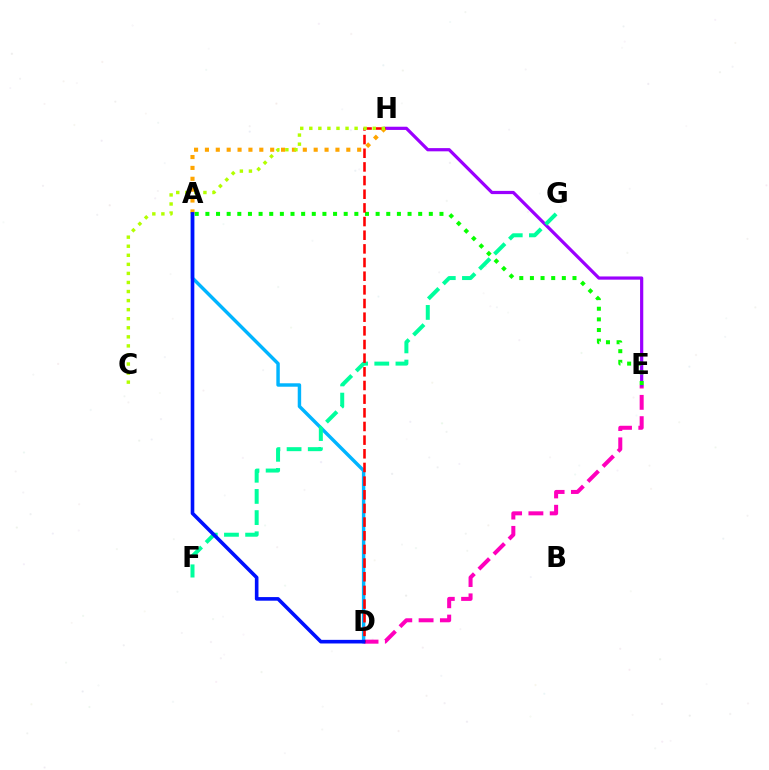{('A', 'D'): [{'color': '#00b5ff', 'line_style': 'solid', 'thickness': 2.47}, {'color': '#0010ff', 'line_style': 'solid', 'thickness': 2.6}], ('D', 'E'): [{'color': '#ff00bd', 'line_style': 'dashed', 'thickness': 2.89}], ('E', 'H'): [{'color': '#9b00ff', 'line_style': 'solid', 'thickness': 2.31}], ('A', 'H'): [{'color': '#ffa500', 'line_style': 'dotted', 'thickness': 2.95}], ('A', 'E'): [{'color': '#08ff00', 'line_style': 'dotted', 'thickness': 2.89}], ('F', 'G'): [{'color': '#00ff9d', 'line_style': 'dashed', 'thickness': 2.88}], ('D', 'H'): [{'color': '#ff0000', 'line_style': 'dashed', 'thickness': 1.86}], ('C', 'H'): [{'color': '#b3ff00', 'line_style': 'dotted', 'thickness': 2.46}]}